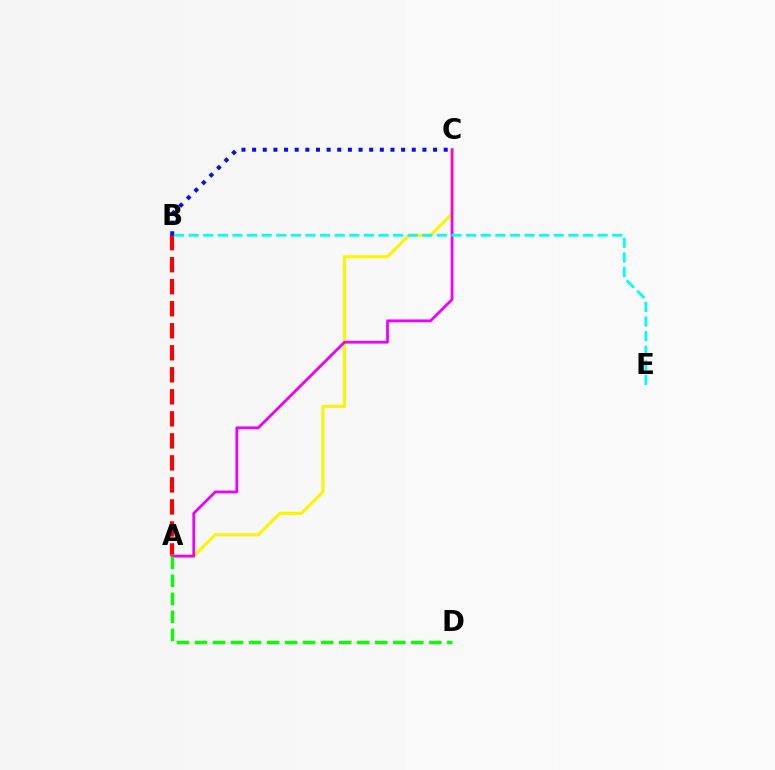{('A', 'B'): [{'color': '#ff0000', 'line_style': 'dashed', 'thickness': 2.99}], ('A', 'C'): [{'color': '#fcf500', 'line_style': 'solid', 'thickness': 2.21}, {'color': '#ee00ff', 'line_style': 'solid', 'thickness': 1.99}], ('A', 'D'): [{'color': '#08ff00', 'line_style': 'dashed', 'thickness': 2.45}], ('B', 'C'): [{'color': '#0010ff', 'line_style': 'dotted', 'thickness': 2.89}], ('B', 'E'): [{'color': '#00fff6', 'line_style': 'dashed', 'thickness': 1.98}]}